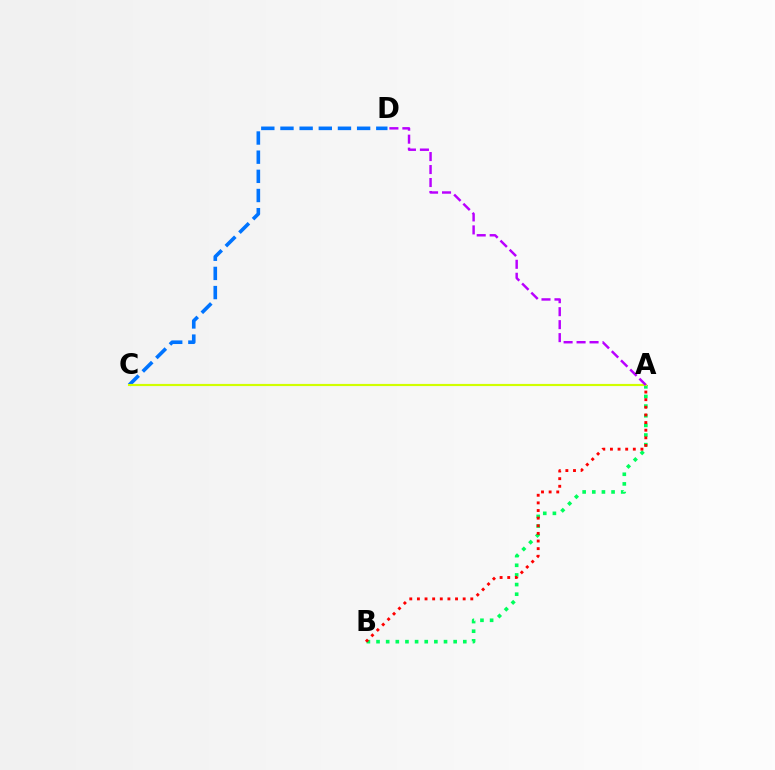{('C', 'D'): [{'color': '#0074ff', 'line_style': 'dashed', 'thickness': 2.6}], ('A', 'B'): [{'color': '#00ff5c', 'line_style': 'dotted', 'thickness': 2.62}, {'color': '#ff0000', 'line_style': 'dotted', 'thickness': 2.07}], ('A', 'C'): [{'color': '#d1ff00', 'line_style': 'solid', 'thickness': 1.55}], ('A', 'D'): [{'color': '#b900ff', 'line_style': 'dashed', 'thickness': 1.76}]}